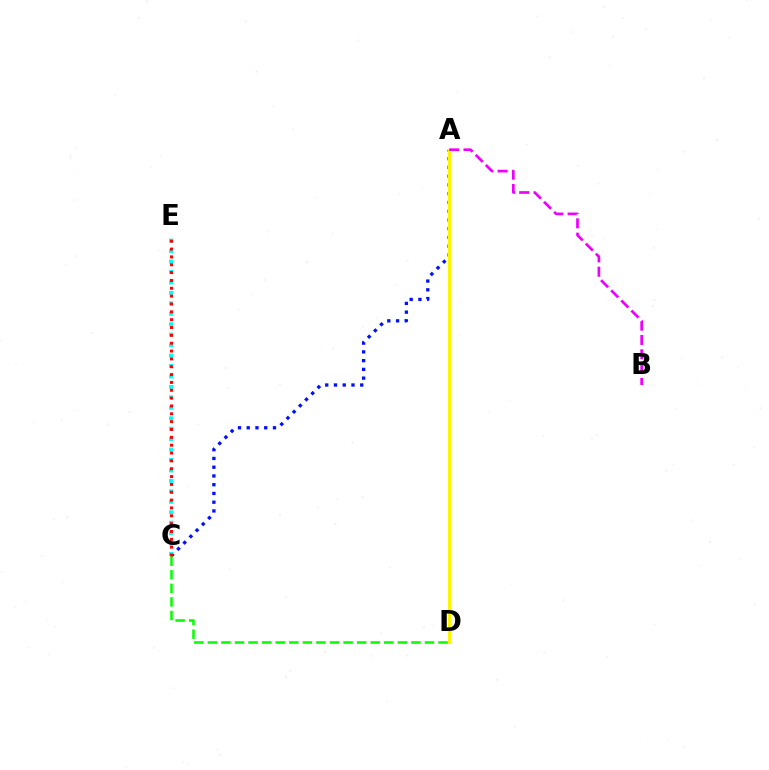{('A', 'C'): [{'color': '#0010ff', 'line_style': 'dotted', 'thickness': 2.38}], ('A', 'D'): [{'color': '#fcf500', 'line_style': 'solid', 'thickness': 2.17}], ('C', 'E'): [{'color': '#00fff6', 'line_style': 'dotted', 'thickness': 2.84}, {'color': '#ff0000', 'line_style': 'dotted', 'thickness': 2.13}], ('A', 'B'): [{'color': '#ee00ff', 'line_style': 'dashed', 'thickness': 1.95}], ('C', 'D'): [{'color': '#08ff00', 'line_style': 'dashed', 'thickness': 1.84}]}